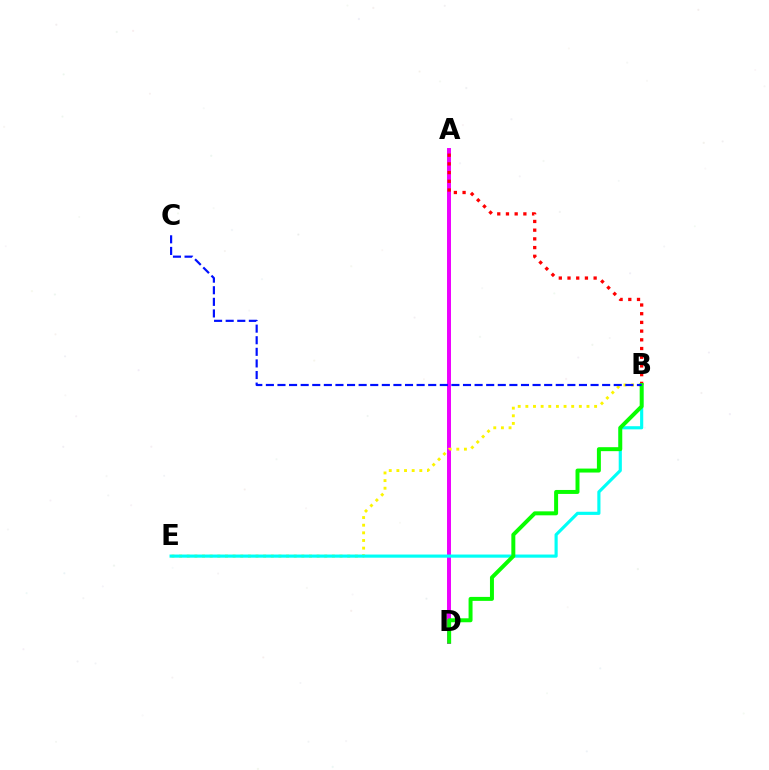{('A', 'D'): [{'color': '#ee00ff', 'line_style': 'solid', 'thickness': 2.85}], ('B', 'E'): [{'color': '#fcf500', 'line_style': 'dotted', 'thickness': 2.08}, {'color': '#00fff6', 'line_style': 'solid', 'thickness': 2.27}], ('A', 'B'): [{'color': '#ff0000', 'line_style': 'dotted', 'thickness': 2.37}], ('B', 'D'): [{'color': '#08ff00', 'line_style': 'solid', 'thickness': 2.86}], ('B', 'C'): [{'color': '#0010ff', 'line_style': 'dashed', 'thickness': 1.58}]}